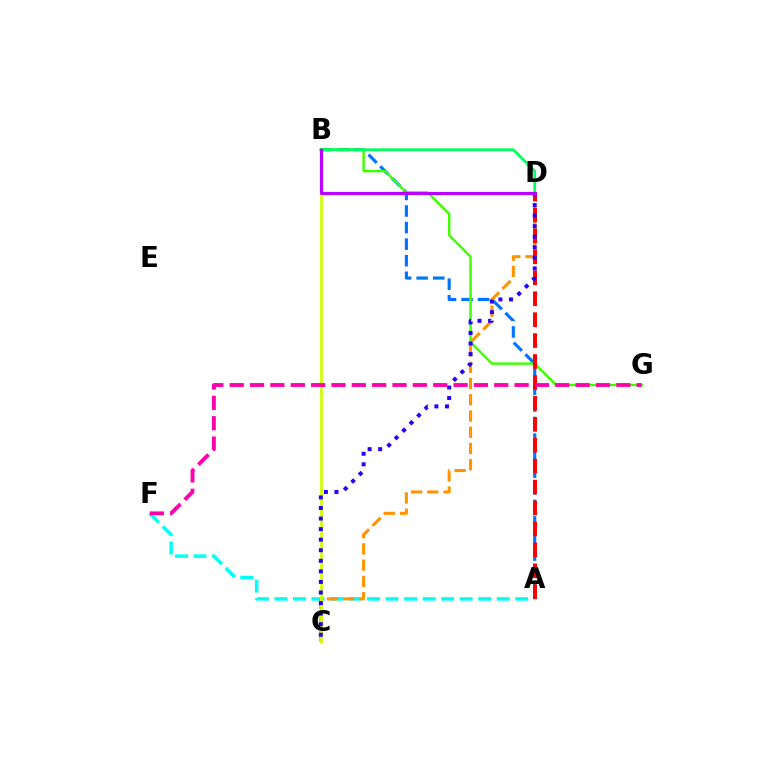{('A', 'B'): [{'color': '#0074ff', 'line_style': 'dashed', 'thickness': 2.25}], ('B', 'G'): [{'color': '#3dff00', 'line_style': 'solid', 'thickness': 1.74}], ('A', 'F'): [{'color': '#00fff6', 'line_style': 'dashed', 'thickness': 2.52}], ('C', 'D'): [{'color': '#ff9400', 'line_style': 'dashed', 'thickness': 2.21}, {'color': '#2500ff', 'line_style': 'dotted', 'thickness': 2.87}], ('A', 'D'): [{'color': '#ff0000', 'line_style': 'dashed', 'thickness': 2.84}], ('B', 'C'): [{'color': '#d1ff00', 'line_style': 'solid', 'thickness': 1.95}], ('B', 'D'): [{'color': '#00ff5c', 'line_style': 'solid', 'thickness': 1.97}, {'color': '#b900ff', 'line_style': 'solid', 'thickness': 2.29}], ('F', 'G'): [{'color': '#ff00ac', 'line_style': 'dashed', 'thickness': 2.76}]}